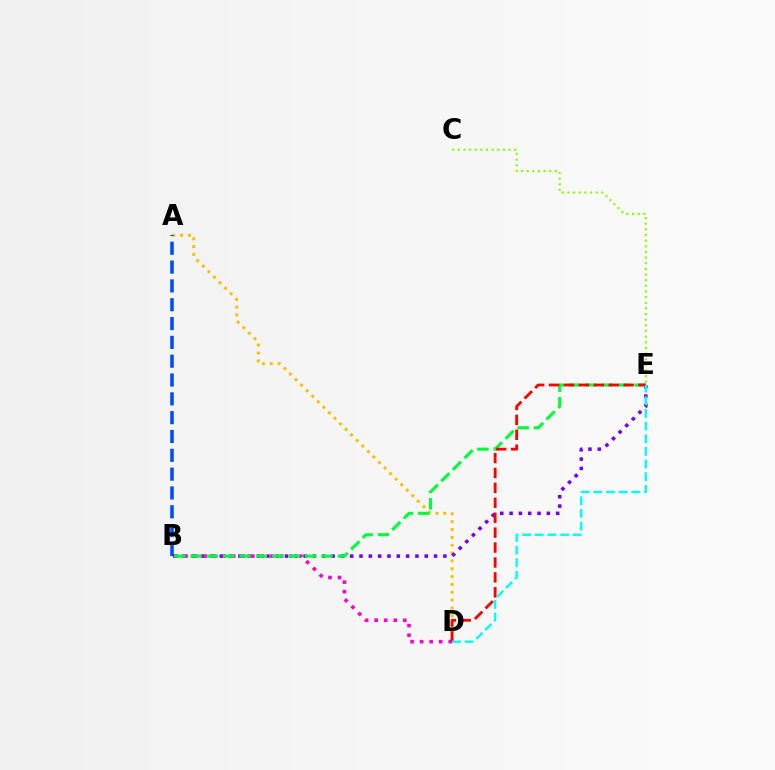{('A', 'D'): [{'color': '#ffbd00', 'line_style': 'dotted', 'thickness': 2.13}], ('A', 'B'): [{'color': '#004bff', 'line_style': 'dashed', 'thickness': 2.56}], ('B', 'E'): [{'color': '#7200ff', 'line_style': 'dotted', 'thickness': 2.53}, {'color': '#00ff39', 'line_style': 'dashed', 'thickness': 2.22}], ('C', 'E'): [{'color': '#84ff00', 'line_style': 'dotted', 'thickness': 1.53}], ('B', 'D'): [{'color': '#ff00cf', 'line_style': 'dotted', 'thickness': 2.59}], ('D', 'E'): [{'color': '#ff0000', 'line_style': 'dashed', 'thickness': 2.03}, {'color': '#00fff6', 'line_style': 'dashed', 'thickness': 1.72}]}